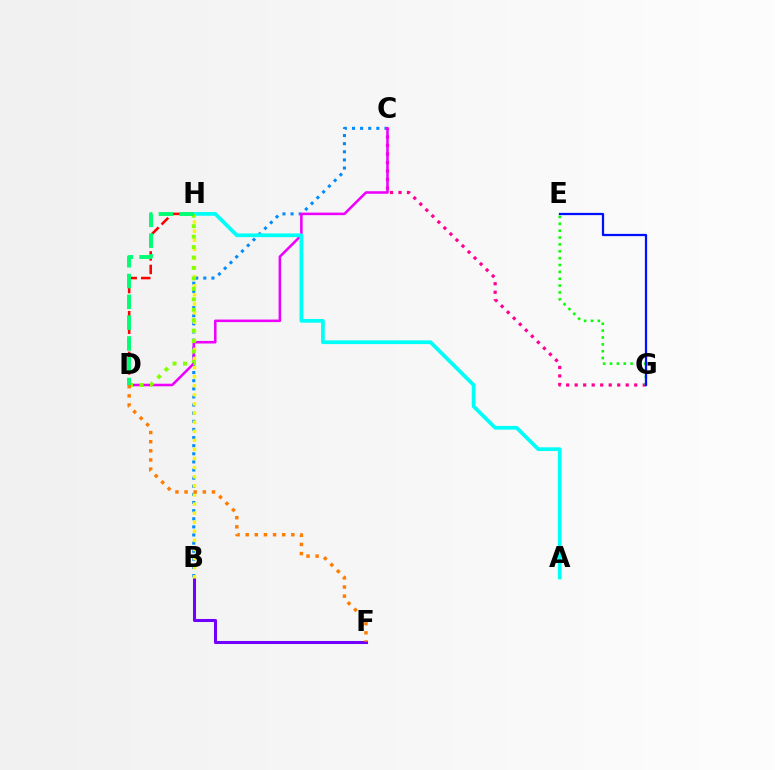{('B', 'C'): [{'color': '#008cff', 'line_style': 'dotted', 'thickness': 2.21}], ('C', 'G'): [{'color': '#ff0094', 'line_style': 'dotted', 'thickness': 2.31}], ('C', 'D'): [{'color': '#ee00ff', 'line_style': 'solid', 'thickness': 1.84}], ('B', 'F'): [{'color': '#7200ff', 'line_style': 'solid', 'thickness': 2.2}], ('B', 'H'): [{'color': '#fcf500', 'line_style': 'dotted', 'thickness': 2.47}], ('E', 'G'): [{'color': '#08ff00', 'line_style': 'dotted', 'thickness': 1.87}, {'color': '#0010ff', 'line_style': 'solid', 'thickness': 1.63}], ('A', 'H'): [{'color': '#00fff6', 'line_style': 'solid', 'thickness': 2.68}], ('D', 'H'): [{'color': '#84ff00', 'line_style': 'dotted', 'thickness': 2.84}, {'color': '#ff0000', 'line_style': 'dashed', 'thickness': 1.84}, {'color': '#00ff74', 'line_style': 'dashed', 'thickness': 2.83}], ('D', 'F'): [{'color': '#ff7c00', 'line_style': 'dotted', 'thickness': 2.48}]}